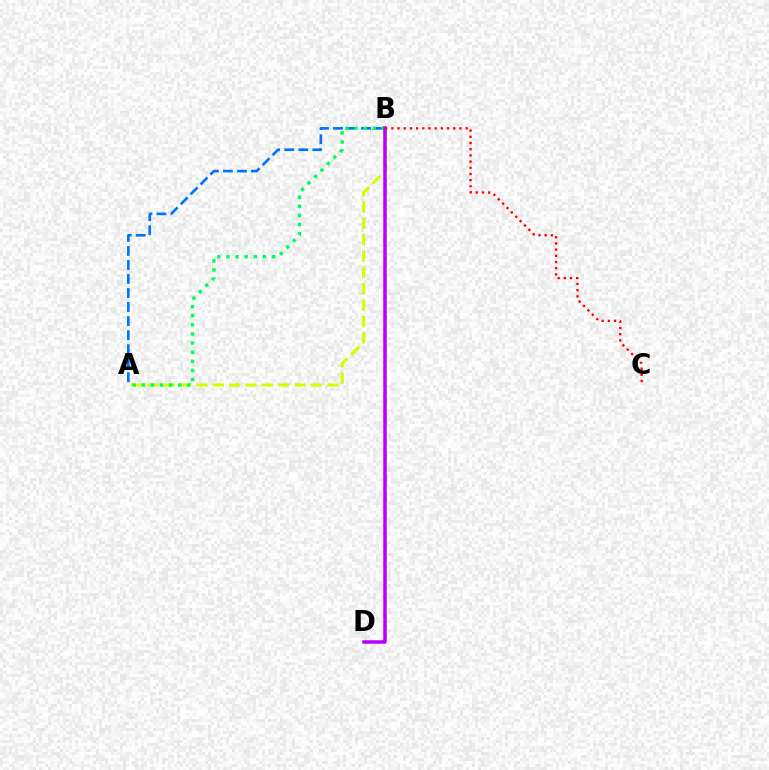{('A', 'B'): [{'color': '#d1ff00', 'line_style': 'dashed', 'thickness': 2.22}, {'color': '#0074ff', 'line_style': 'dashed', 'thickness': 1.91}, {'color': '#00ff5c', 'line_style': 'dotted', 'thickness': 2.48}], ('B', 'D'): [{'color': '#b900ff', 'line_style': 'solid', 'thickness': 2.52}], ('B', 'C'): [{'color': '#ff0000', 'line_style': 'dotted', 'thickness': 1.68}]}